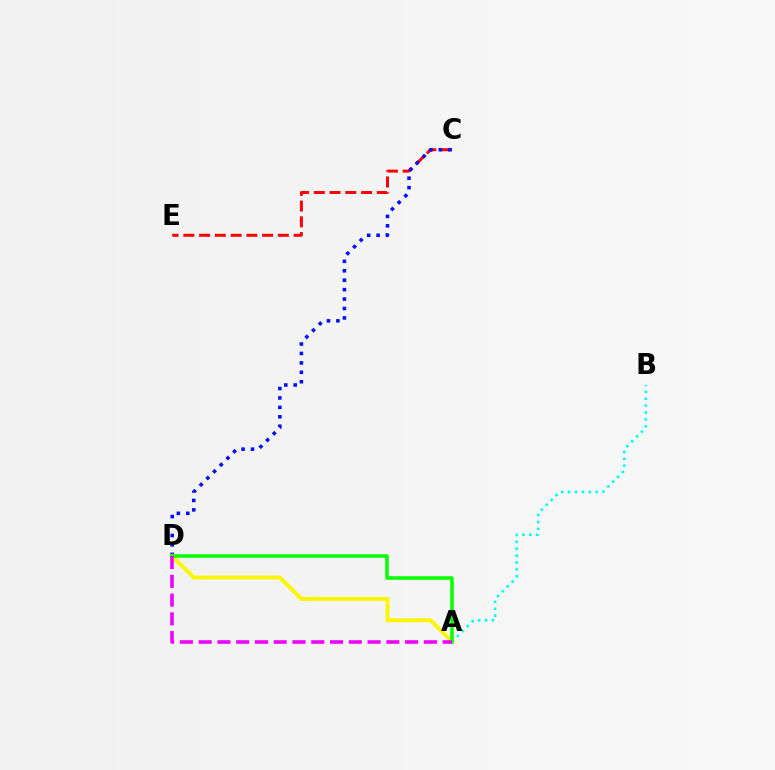{('C', 'E'): [{'color': '#ff0000', 'line_style': 'dashed', 'thickness': 2.14}], ('A', 'B'): [{'color': '#00fff6', 'line_style': 'dotted', 'thickness': 1.87}], ('C', 'D'): [{'color': '#0010ff', 'line_style': 'dotted', 'thickness': 2.56}], ('A', 'D'): [{'color': '#fcf500', 'line_style': 'solid', 'thickness': 2.81}, {'color': '#08ff00', 'line_style': 'solid', 'thickness': 2.53}, {'color': '#ee00ff', 'line_style': 'dashed', 'thickness': 2.55}]}